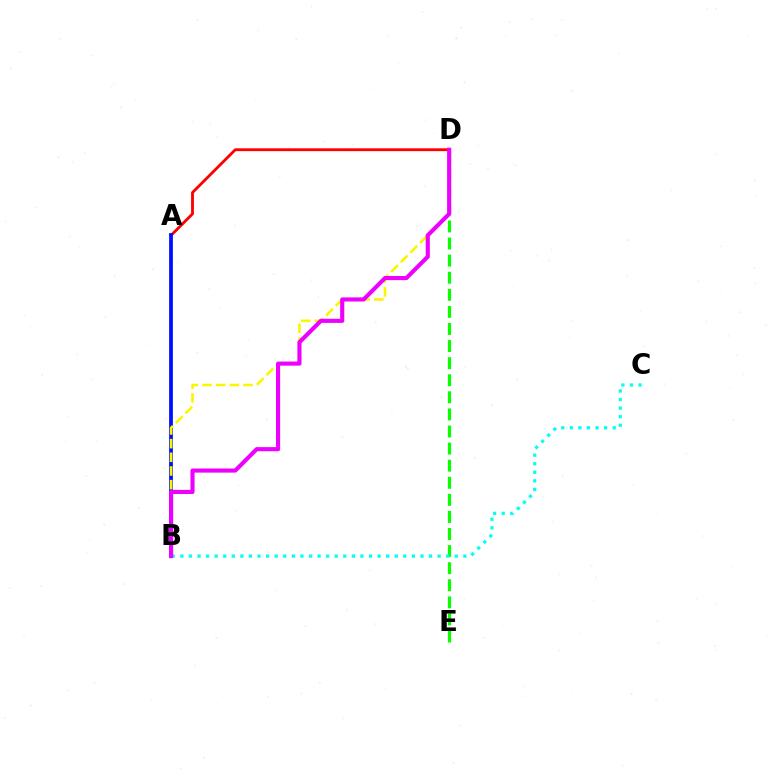{('A', 'D'): [{'color': '#ff0000', 'line_style': 'solid', 'thickness': 2.04}], ('D', 'E'): [{'color': '#08ff00', 'line_style': 'dashed', 'thickness': 2.32}], ('A', 'B'): [{'color': '#0010ff', 'line_style': 'solid', 'thickness': 2.72}], ('B', 'D'): [{'color': '#fcf500', 'line_style': 'dashed', 'thickness': 1.86}, {'color': '#ee00ff', 'line_style': 'solid', 'thickness': 2.96}], ('B', 'C'): [{'color': '#00fff6', 'line_style': 'dotted', 'thickness': 2.33}]}